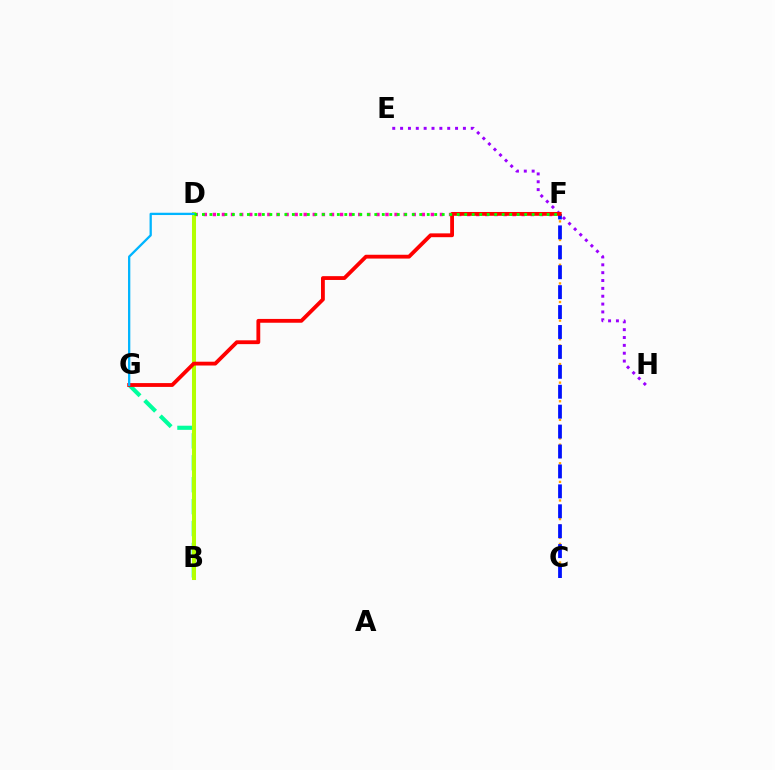{('E', 'H'): [{'color': '#9b00ff', 'line_style': 'dotted', 'thickness': 2.13}], ('B', 'G'): [{'color': '#00ff9d', 'line_style': 'dashed', 'thickness': 2.98}], ('D', 'F'): [{'color': '#ff00bd', 'line_style': 'dotted', 'thickness': 2.47}, {'color': '#08ff00', 'line_style': 'dotted', 'thickness': 2.04}], ('C', 'F'): [{'color': '#ffa500', 'line_style': 'dotted', 'thickness': 1.69}, {'color': '#0010ff', 'line_style': 'dashed', 'thickness': 2.71}], ('B', 'D'): [{'color': '#b3ff00', 'line_style': 'solid', 'thickness': 2.91}], ('F', 'G'): [{'color': '#ff0000', 'line_style': 'solid', 'thickness': 2.75}], ('D', 'G'): [{'color': '#00b5ff', 'line_style': 'solid', 'thickness': 1.65}]}